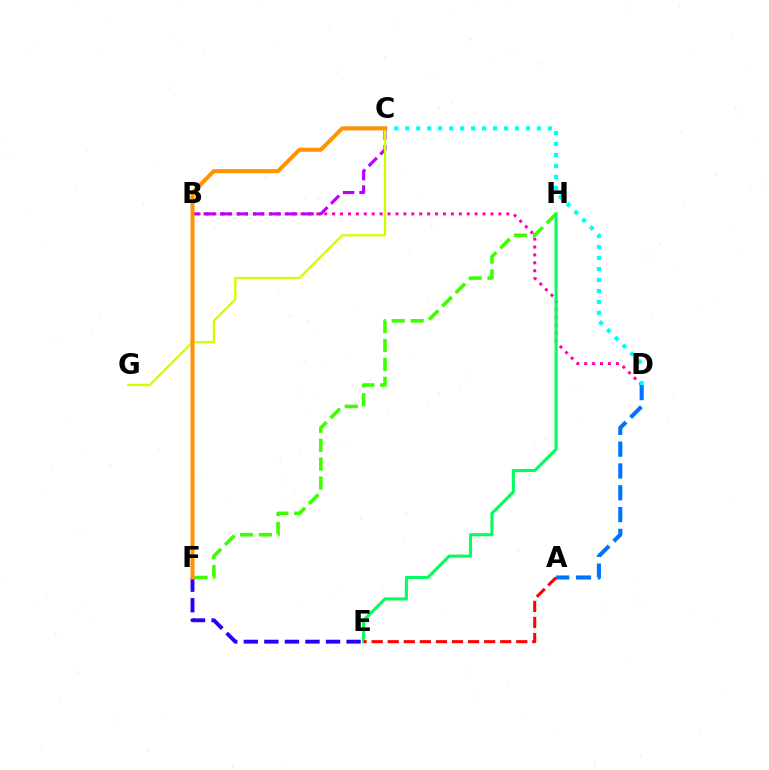{('F', 'H'): [{'color': '#3dff00', 'line_style': 'dashed', 'thickness': 2.57}], ('B', 'D'): [{'color': '#ff00ac', 'line_style': 'dotted', 'thickness': 2.15}], ('A', 'D'): [{'color': '#0074ff', 'line_style': 'dashed', 'thickness': 2.96}], ('C', 'D'): [{'color': '#00fff6', 'line_style': 'dotted', 'thickness': 2.98}], ('E', 'H'): [{'color': '#00ff5c', 'line_style': 'solid', 'thickness': 2.21}], ('E', 'F'): [{'color': '#2500ff', 'line_style': 'dashed', 'thickness': 2.79}], ('B', 'C'): [{'color': '#b900ff', 'line_style': 'dashed', 'thickness': 2.24}], ('C', 'G'): [{'color': '#d1ff00', 'line_style': 'solid', 'thickness': 1.67}], ('A', 'E'): [{'color': '#ff0000', 'line_style': 'dashed', 'thickness': 2.18}], ('C', 'F'): [{'color': '#ff9400', 'line_style': 'solid', 'thickness': 2.91}]}